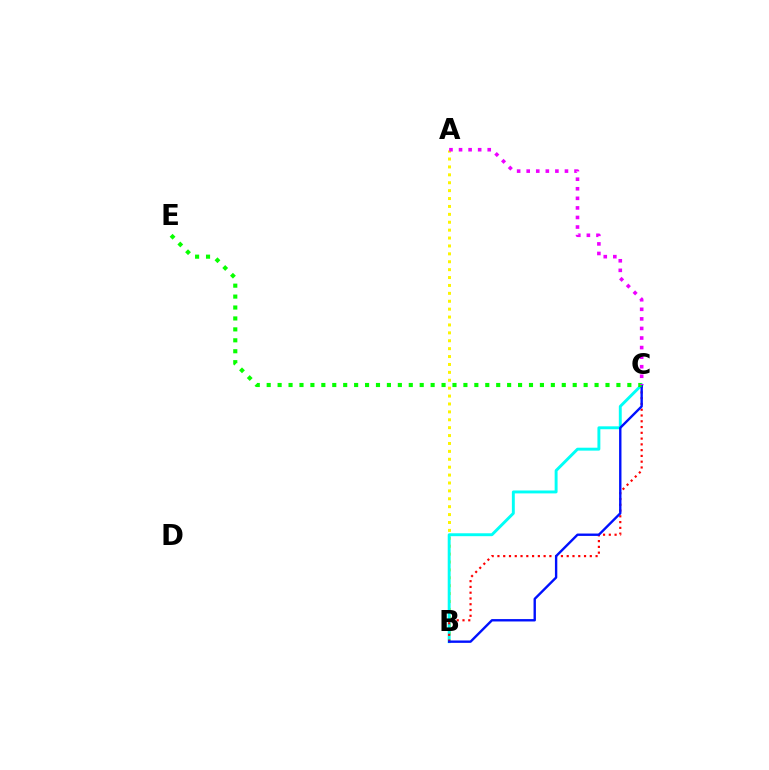{('A', 'B'): [{'color': '#fcf500', 'line_style': 'dotted', 'thickness': 2.15}], ('B', 'C'): [{'color': '#00fff6', 'line_style': 'solid', 'thickness': 2.1}, {'color': '#ff0000', 'line_style': 'dotted', 'thickness': 1.57}, {'color': '#0010ff', 'line_style': 'solid', 'thickness': 1.71}], ('C', 'E'): [{'color': '#08ff00', 'line_style': 'dotted', 'thickness': 2.97}], ('A', 'C'): [{'color': '#ee00ff', 'line_style': 'dotted', 'thickness': 2.6}]}